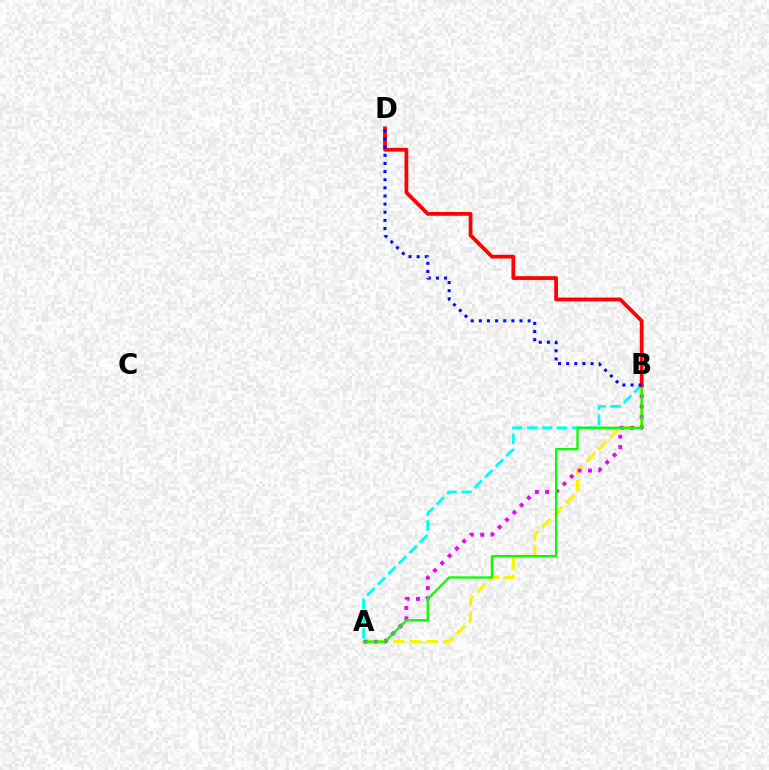{('A', 'B'): [{'color': '#fcf500', 'line_style': 'dashed', 'thickness': 2.27}, {'color': '#00fff6', 'line_style': 'dashed', 'thickness': 2.03}, {'color': '#ee00ff', 'line_style': 'dotted', 'thickness': 2.81}, {'color': '#08ff00', 'line_style': 'solid', 'thickness': 1.66}], ('B', 'D'): [{'color': '#ff0000', 'line_style': 'solid', 'thickness': 2.72}, {'color': '#0010ff', 'line_style': 'dotted', 'thickness': 2.21}]}